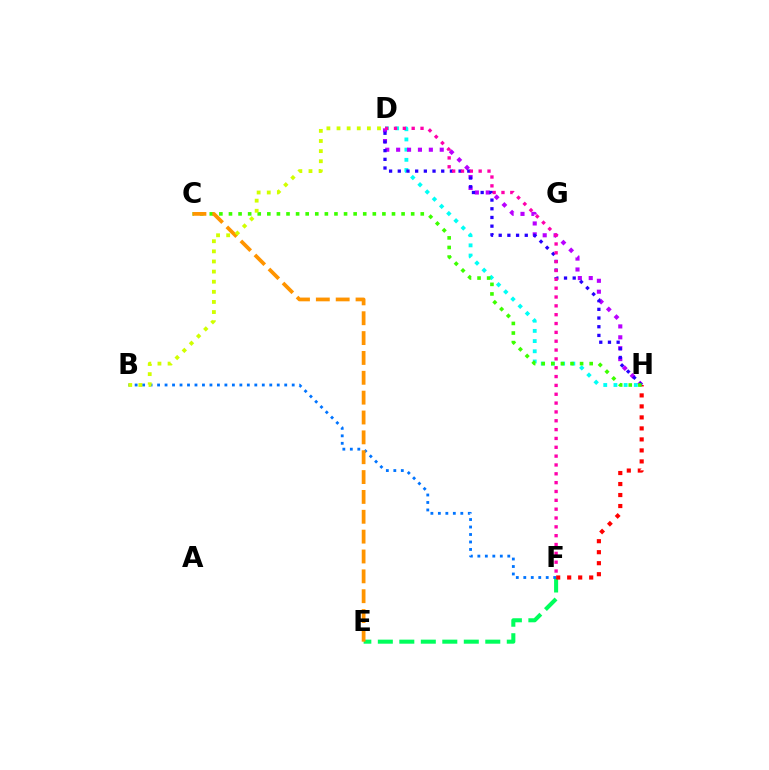{('E', 'F'): [{'color': '#00ff5c', 'line_style': 'dashed', 'thickness': 2.92}], ('D', 'H'): [{'color': '#00fff6', 'line_style': 'dotted', 'thickness': 2.77}, {'color': '#b900ff', 'line_style': 'dotted', 'thickness': 2.96}, {'color': '#2500ff', 'line_style': 'dotted', 'thickness': 2.36}], ('F', 'H'): [{'color': '#ff0000', 'line_style': 'dotted', 'thickness': 2.99}], ('B', 'F'): [{'color': '#0074ff', 'line_style': 'dotted', 'thickness': 2.03}], ('C', 'H'): [{'color': '#3dff00', 'line_style': 'dotted', 'thickness': 2.61}], ('C', 'E'): [{'color': '#ff9400', 'line_style': 'dashed', 'thickness': 2.7}], ('B', 'D'): [{'color': '#d1ff00', 'line_style': 'dotted', 'thickness': 2.75}], ('D', 'F'): [{'color': '#ff00ac', 'line_style': 'dotted', 'thickness': 2.4}]}